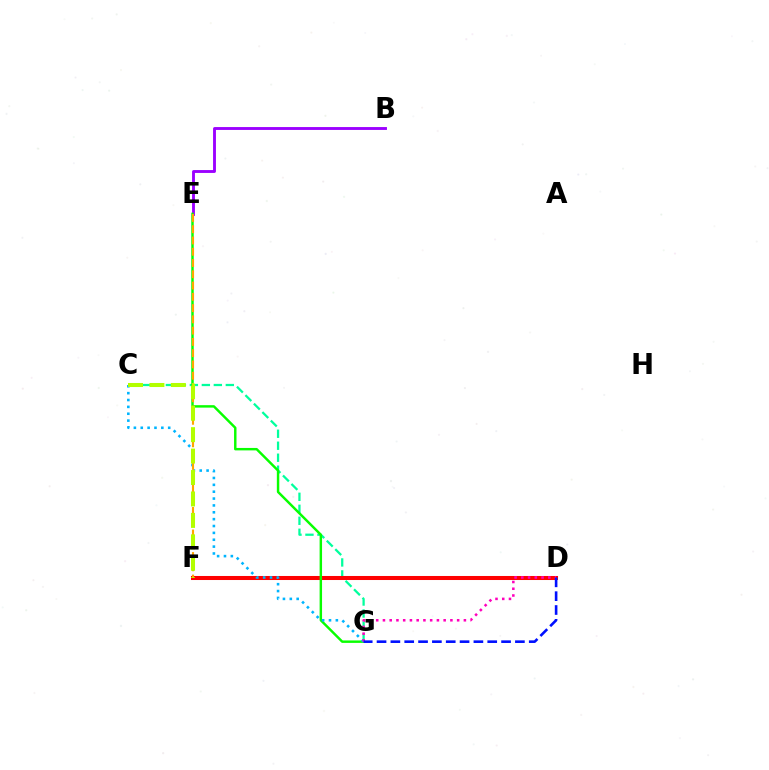{('C', 'G'): [{'color': '#00ff9d', 'line_style': 'dashed', 'thickness': 1.63}, {'color': '#00b5ff', 'line_style': 'dotted', 'thickness': 1.86}], ('D', 'F'): [{'color': '#ff0000', 'line_style': 'solid', 'thickness': 2.91}], ('B', 'E'): [{'color': '#9b00ff', 'line_style': 'solid', 'thickness': 2.07}], ('E', 'G'): [{'color': '#08ff00', 'line_style': 'solid', 'thickness': 1.76}], ('D', 'G'): [{'color': '#ff00bd', 'line_style': 'dotted', 'thickness': 1.83}, {'color': '#0010ff', 'line_style': 'dashed', 'thickness': 1.88}], ('E', 'F'): [{'color': '#ffa500', 'line_style': 'dashed', 'thickness': 1.53}], ('C', 'F'): [{'color': '#b3ff00', 'line_style': 'dashed', 'thickness': 2.91}]}